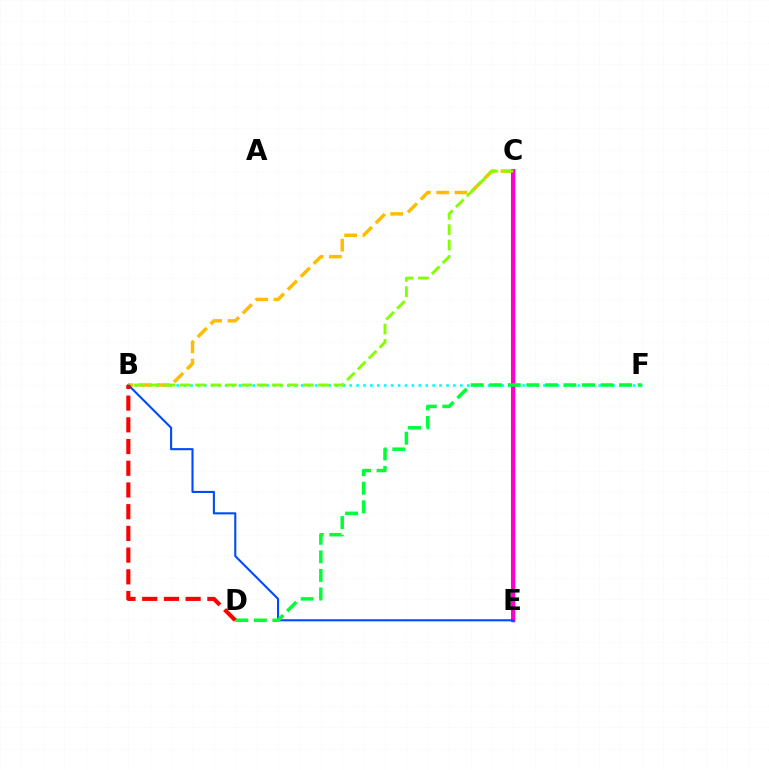{('B', 'F'): [{'color': '#00fff6', 'line_style': 'dotted', 'thickness': 1.88}], ('B', 'C'): [{'color': '#ffbd00', 'line_style': 'dashed', 'thickness': 2.48}, {'color': '#84ff00', 'line_style': 'dashed', 'thickness': 2.09}], ('C', 'E'): [{'color': '#7200ff', 'line_style': 'solid', 'thickness': 2.51}, {'color': '#ff00cf', 'line_style': 'solid', 'thickness': 2.91}], ('B', 'E'): [{'color': '#004bff', 'line_style': 'solid', 'thickness': 1.52}], ('D', 'F'): [{'color': '#00ff39', 'line_style': 'dashed', 'thickness': 2.52}], ('B', 'D'): [{'color': '#ff0000', 'line_style': 'dashed', 'thickness': 2.95}]}